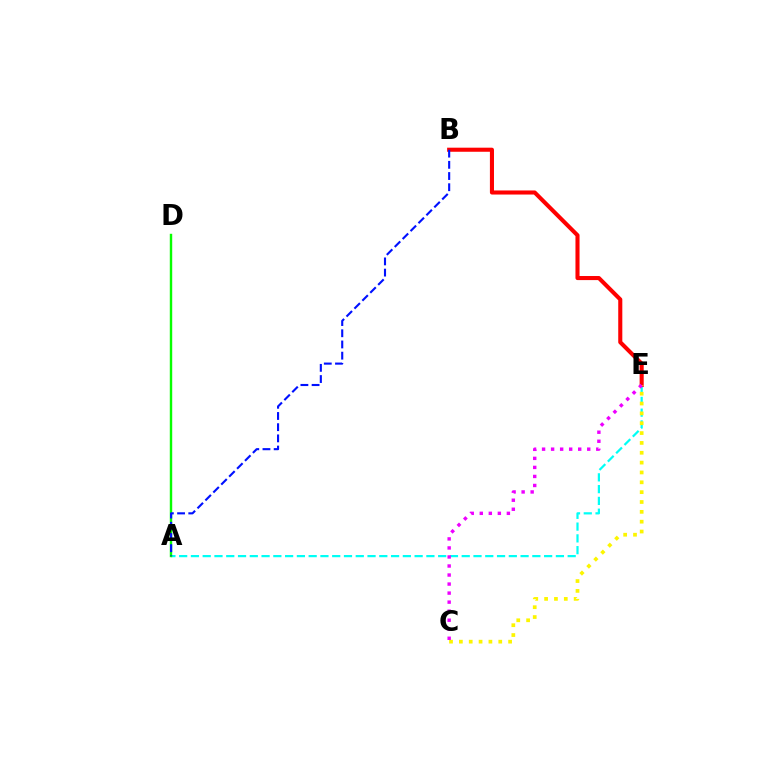{('A', 'E'): [{'color': '#00fff6', 'line_style': 'dashed', 'thickness': 1.6}], ('B', 'E'): [{'color': '#ff0000', 'line_style': 'solid', 'thickness': 2.94}], ('C', 'E'): [{'color': '#fcf500', 'line_style': 'dotted', 'thickness': 2.68}, {'color': '#ee00ff', 'line_style': 'dotted', 'thickness': 2.45}], ('A', 'D'): [{'color': '#08ff00', 'line_style': 'solid', 'thickness': 1.74}], ('A', 'B'): [{'color': '#0010ff', 'line_style': 'dashed', 'thickness': 1.52}]}